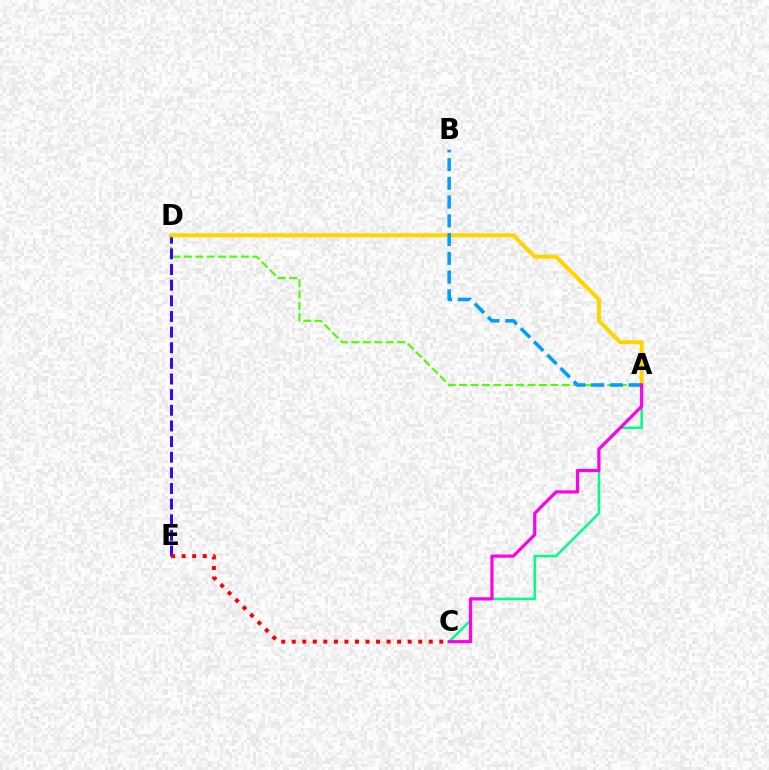{('A', 'D'): [{'color': '#4fff00', 'line_style': 'dashed', 'thickness': 1.55}, {'color': '#ffd500', 'line_style': 'solid', 'thickness': 2.92}], ('D', 'E'): [{'color': '#3700ff', 'line_style': 'dashed', 'thickness': 2.12}], ('C', 'E'): [{'color': '#ff0000', 'line_style': 'dotted', 'thickness': 2.86}], ('A', 'C'): [{'color': '#00ff86', 'line_style': 'solid', 'thickness': 1.81}, {'color': '#ff00ed', 'line_style': 'solid', 'thickness': 2.3}], ('A', 'B'): [{'color': '#009eff', 'line_style': 'dashed', 'thickness': 2.55}]}